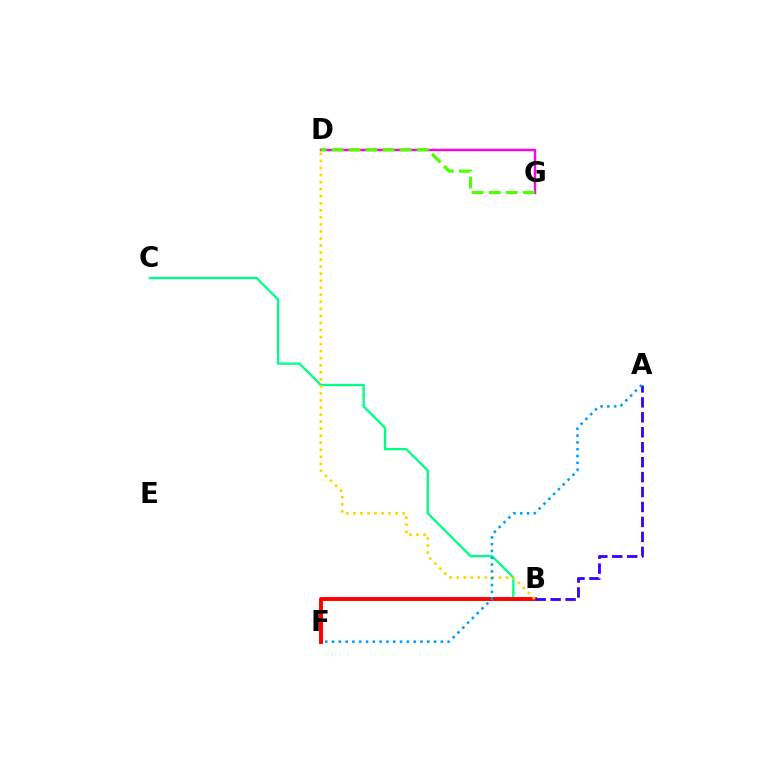{('B', 'C'): [{'color': '#00ff86', 'line_style': 'solid', 'thickness': 1.67}], ('B', 'F'): [{'color': '#ff0000', 'line_style': 'solid', 'thickness': 2.82}], ('B', 'D'): [{'color': '#ffd500', 'line_style': 'dotted', 'thickness': 1.91}], ('A', 'B'): [{'color': '#3700ff', 'line_style': 'dashed', 'thickness': 2.03}], ('D', 'G'): [{'color': '#ff00ed', 'line_style': 'solid', 'thickness': 1.74}, {'color': '#4fff00', 'line_style': 'dashed', 'thickness': 2.31}], ('A', 'F'): [{'color': '#009eff', 'line_style': 'dotted', 'thickness': 1.85}]}